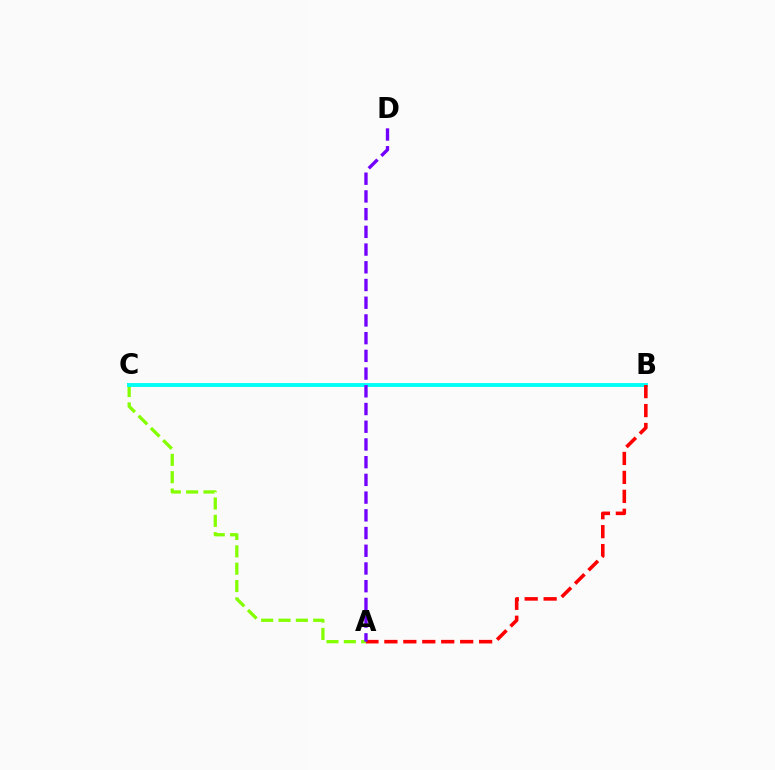{('A', 'C'): [{'color': '#84ff00', 'line_style': 'dashed', 'thickness': 2.36}], ('B', 'C'): [{'color': '#00fff6', 'line_style': 'solid', 'thickness': 2.8}], ('A', 'B'): [{'color': '#ff0000', 'line_style': 'dashed', 'thickness': 2.57}], ('A', 'D'): [{'color': '#7200ff', 'line_style': 'dashed', 'thickness': 2.41}]}